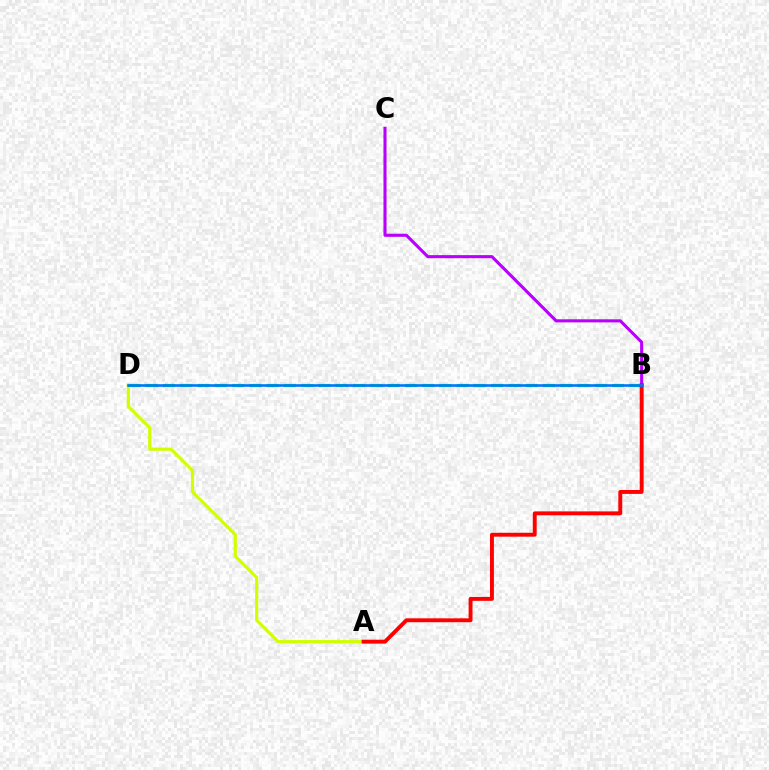{('A', 'D'): [{'color': '#d1ff00', 'line_style': 'solid', 'thickness': 2.29}], ('B', 'C'): [{'color': '#b900ff', 'line_style': 'solid', 'thickness': 2.22}], ('B', 'D'): [{'color': '#00ff5c', 'line_style': 'dashed', 'thickness': 2.35}, {'color': '#0074ff', 'line_style': 'solid', 'thickness': 1.88}], ('A', 'B'): [{'color': '#ff0000', 'line_style': 'solid', 'thickness': 2.81}]}